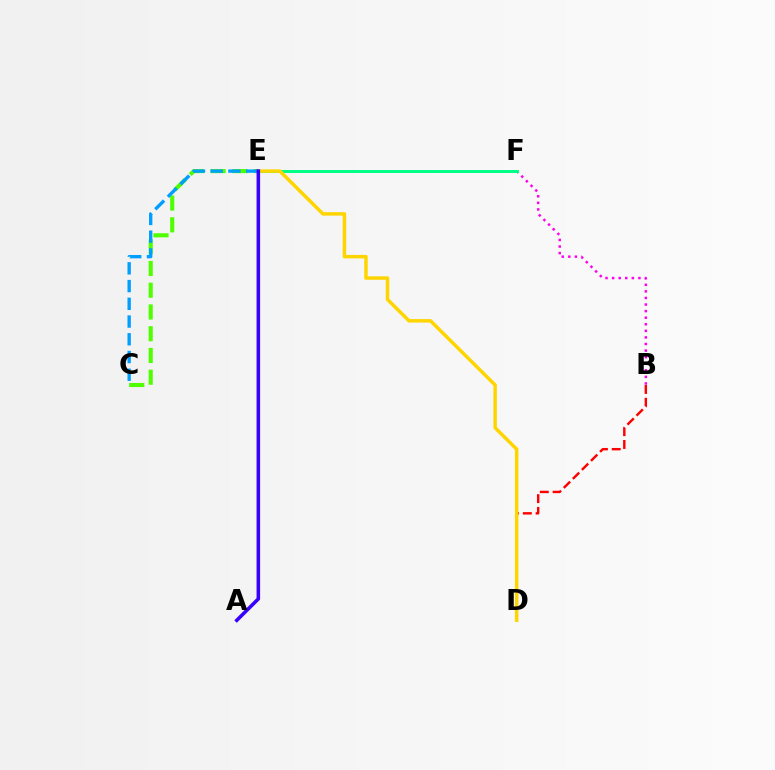{('B', 'F'): [{'color': '#ff00ed', 'line_style': 'dotted', 'thickness': 1.79}], ('B', 'D'): [{'color': '#ff0000', 'line_style': 'dashed', 'thickness': 1.74}], ('C', 'E'): [{'color': '#4fff00', 'line_style': 'dashed', 'thickness': 2.95}, {'color': '#009eff', 'line_style': 'dashed', 'thickness': 2.41}], ('E', 'F'): [{'color': '#00ff86', 'line_style': 'solid', 'thickness': 2.13}], ('D', 'E'): [{'color': '#ffd500', 'line_style': 'solid', 'thickness': 2.51}], ('A', 'E'): [{'color': '#3700ff', 'line_style': 'solid', 'thickness': 2.55}]}